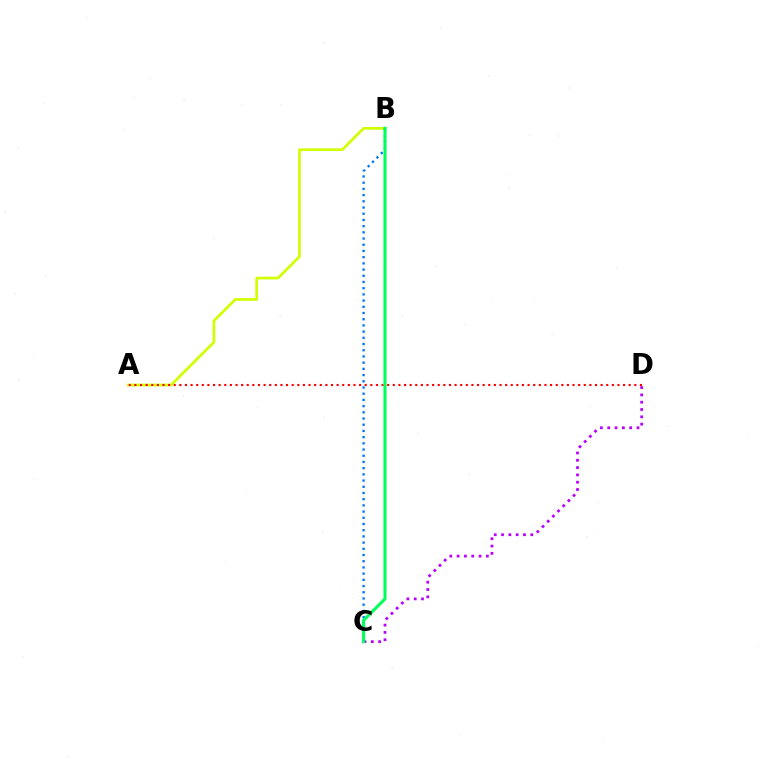{('A', 'B'): [{'color': '#d1ff00', 'line_style': 'solid', 'thickness': 1.95}], ('A', 'D'): [{'color': '#ff0000', 'line_style': 'dotted', 'thickness': 1.53}], ('B', 'C'): [{'color': '#0074ff', 'line_style': 'dotted', 'thickness': 1.69}, {'color': '#00ff5c', 'line_style': 'solid', 'thickness': 2.21}], ('C', 'D'): [{'color': '#b900ff', 'line_style': 'dotted', 'thickness': 1.99}]}